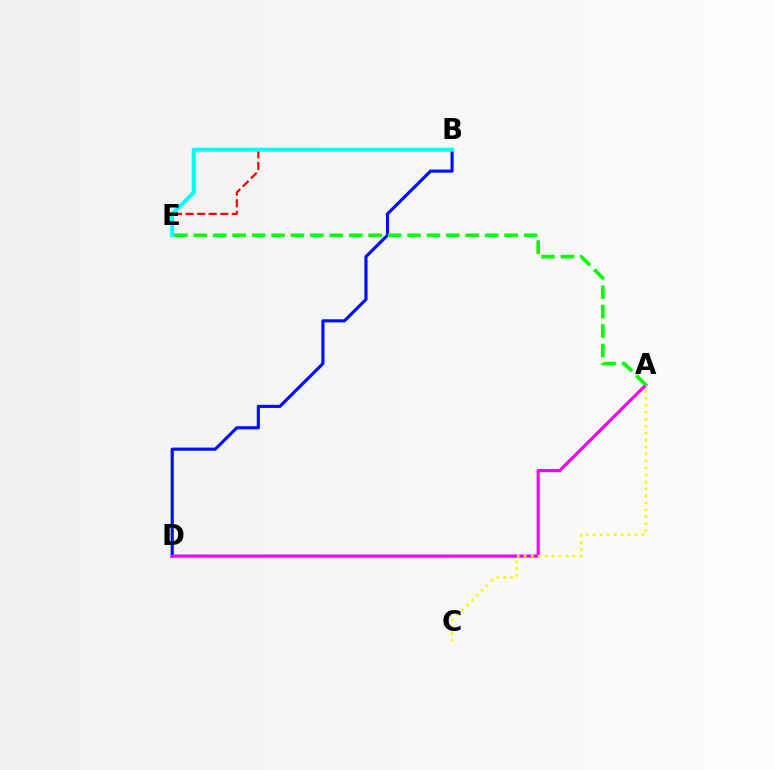{('B', 'D'): [{'color': '#0010ff', 'line_style': 'solid', 'thickness': 2.26}], ('A', 'D'): [{'color': '#ee00ff', 'line_style': 'solid', 'thickness': 2.26}], ('B', 'E'): [{'color': '#ff0000', 'line_style': 'dashed', 'thickness': 1.57}, {'color': '#00fff6', 'line_style': 'solid', 'thickness': 2.87}], ('A', 'C'): [{'color': '#fcf500', 'line_style': 'dotted', 'thickness': 1.89}], ('A', 'E'): [{'color': '#08ff00', 'line_style': 'dashed', 'thickness': 2.64}]}